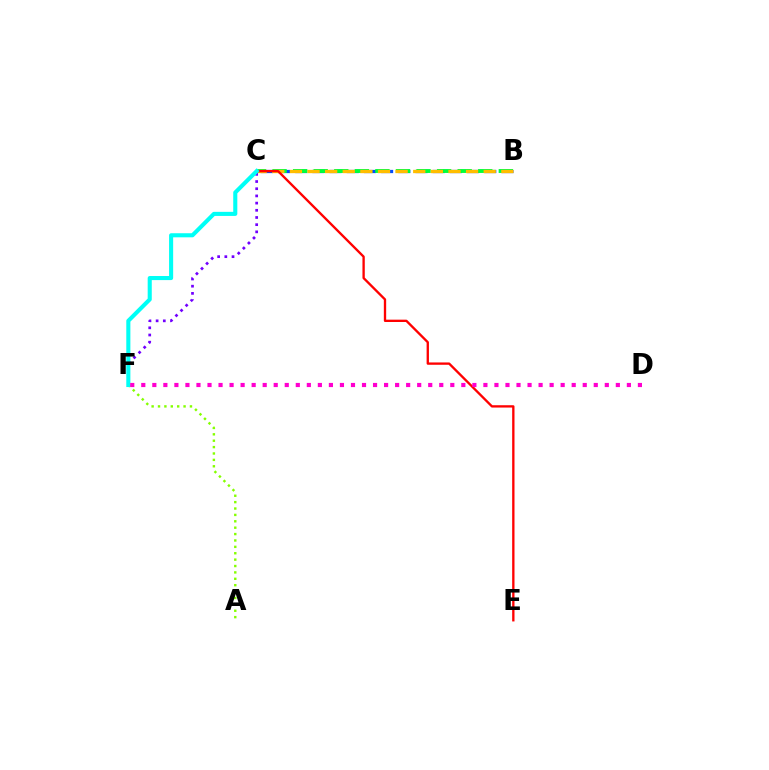{('B', 'C'): [{'color': '#004bff', 'line_style': 'dashed', 'thickness': 2.34}, {'color': '#00ff39', 'line_style': 'dashed', 'thickness': 2.79}, {'color': '#ffbd00', 'line_style': 'dashed', 'thickness': 2.39}], ('C', 'F'): [{'color': '#7200ff', 'line_style': 'dotted', 'thickness': 1.95}, {'color': '#00fff6', 'line_style': 'solid', 'thickness': 2.94}], ('A', 'F'): [{'color': '#84ff00', 'line_style': 'dotted', 'thickness': 1.74}], ('C', 'E'): [{'color': '#ff0000', 'line_style': 'solid', 'thickness': 1.68}], ('D', 'F'): [{'color': '#ff00cf', 'line_style': 'dotted', 'thickness': 3.0}]}